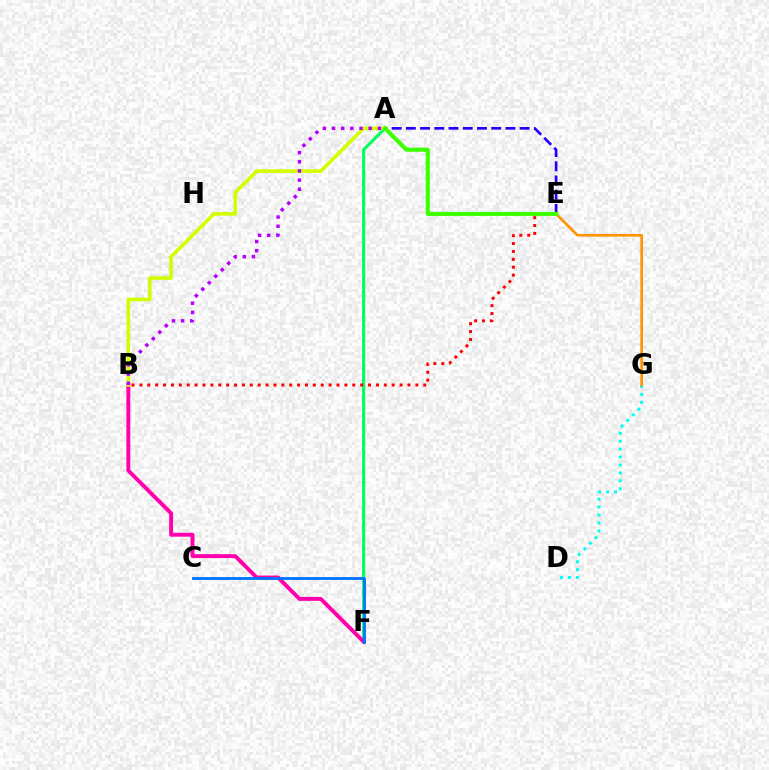{('A', 'F'): [{'color': '#00ff5c', 'line_style': 'solid', 'thickness': 2.21}], ('A', 'E'): [{'color': '#2500ff', 'line_style': 'dashed', 'thickness': 1.93}, {'color': '#3dff00', 'line_style': 'solid', 'thickness': 2.95}], ('B', 'F'): [{'color': '#ff00ac', 'line_style': 'solid', 'thickness': 2.82}], ('D', 'G'): [{'color': '#00fff6', 'line_style': 'dotted', 'thickness': 2.16}], ('A', 'B'): [{'color': '#d1ff00', 'line_style': 'solid', 'thickness': 2.58}, {'color': '#b900ff', 'line_style': 'dotted', 'thickness': 2.49}], ('B', 'E'): [{'color': '#ff0000', 'line_style': 'dotted', 'thickness': 2.14}], ('C', 'F'): [{'color': '#0074ff', 'line_style': 'solid', 'thickness': 2.04}], ('E', 'G'): [{'color': '#ff9400', 'line_style': 'solid', 'thickness': 1.91}]}